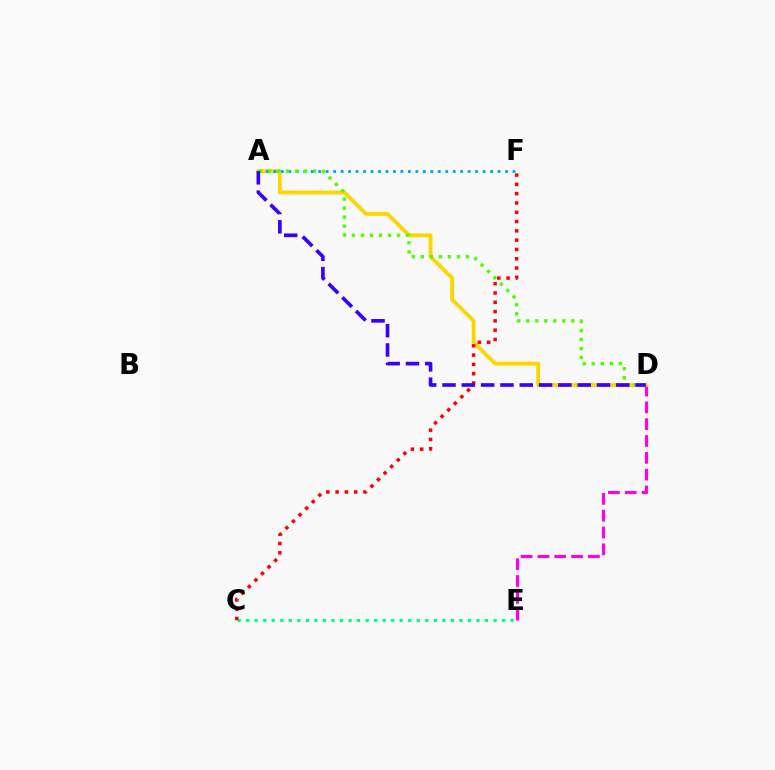{('D', 'E'): [{'color': '#ff00ed', 'line_style': 'dashed', 'thickness': 2.28}], ('A', 'D'): [{'color': '#ffd500', 'line_style': 'solid', 'thickness': 2.76}, {'color': '#4fff00', 'line_style': 'dotted', 'thickness': 2.45}, {'color': '#3700ff', 'line_style': 'dashed', 'thickness': 2.62}], ('A', 'F'): [{'color': '#009eff', 'line_style': 'dotted', 'thickness': 2.03}], ('C', 'E'): [{'color': '#00ff86', 'line_style': 'dotted', 'thickness': 2.32}], ('C', 'F'): [{'color': '#ff0000', 'line_style': 'dotted', 'thickness': 2.53}]}